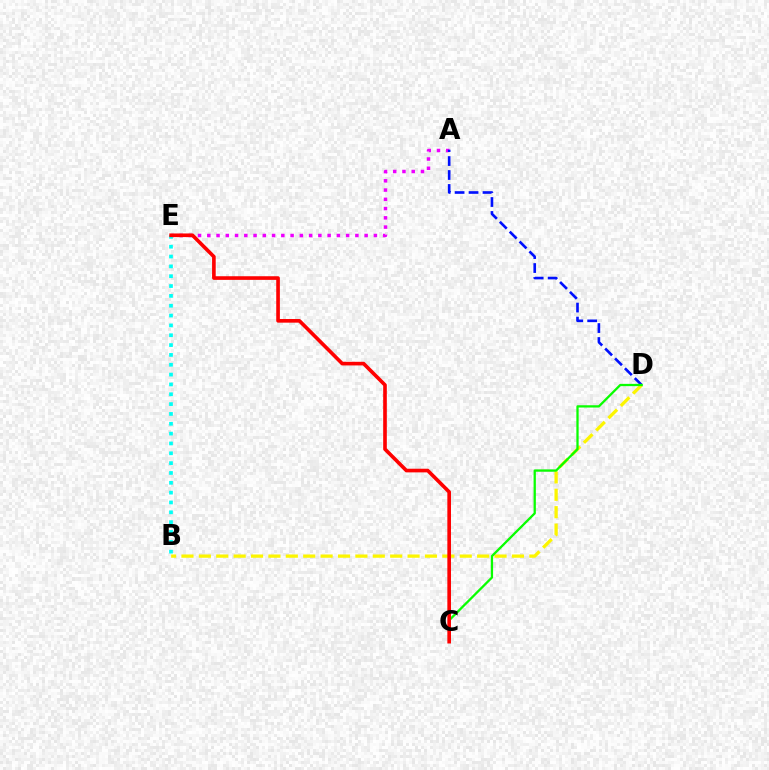{('B', 'D'): [{'color': '#fcf500', 'line_style': 'dashed', 'thickness': 2.36}], ('A', 'E'): [{'color': '#ee00ff', 'line_style': 'dotted', 'thickness': 2.51}], ('A', 'D'): [{'color': '#0010ff', 'line_style': 'dashed', 'thickness': 1.9}], ('C', 'D'): [{'color': '#08ff00', 'line_style': 'solid', 'thickness': 1.65}], ('B', 'E'): [{'color': '#00fff6', 'line_style': 'dotted', 'thickness': 2.67}], ('C', 'E'): [{'color': '#ff0000', 'line_style': 'solid', 'thickness': 2.62}]}